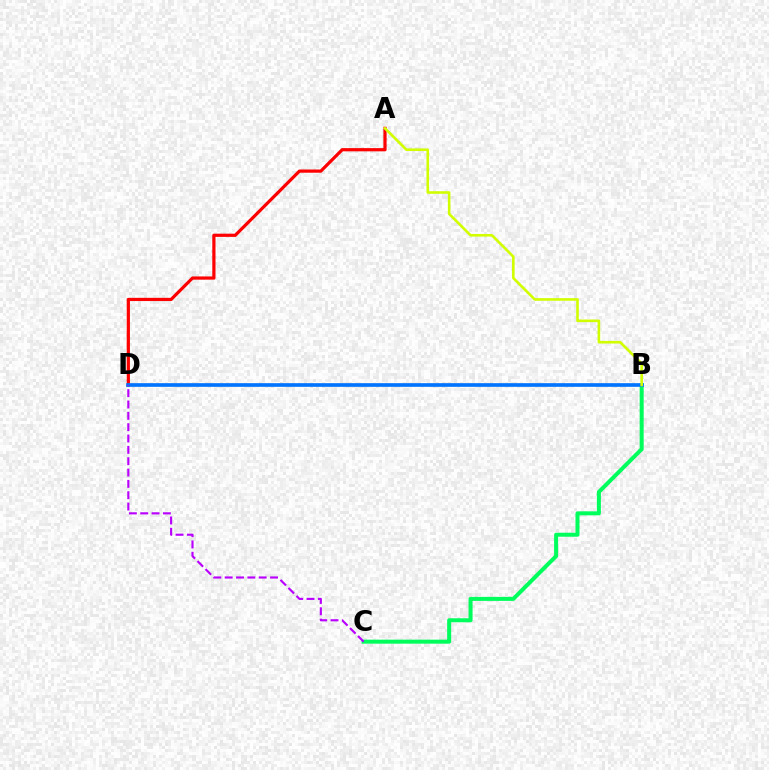{('B', 'C'): [{'color': '#00ff5c', 'line_style': 'solid', 'thickness': 2.89}], ('A', 'D'): [{'color': '#ff0000', 'line_style': 'solid', 'thickness': 2.31}], ('B', 'D'): [{'color': '#0074ff', 'line_style': 'solid', 'thickness': 2.63}], ('A', 'B'): [{'color': '#d1ff00', 'line_style': 'solid', 'thickness': 1.88}], ('C', 'D'): [{'color': '#b900ff', 'line_style': 'dashed', 'thickness': 1.54}]}